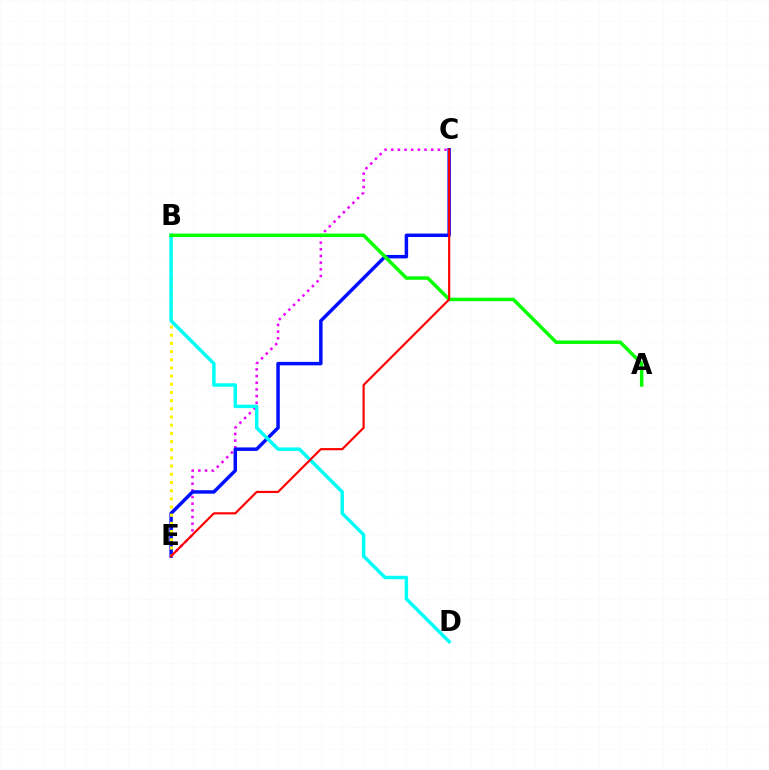{('C', 'E'): [{'color': '#ee00ff', 'line_style': 'dotted', 'thickness': 1.81}, {'color': '#0010ff', 'line_style': 'solid', 'thickness': 2.5}, {'color': '#ff0000', 'line_style': 'solid', 'thickness': 1.56}], ('B', 'E'): [{'color': '#fcf500', 'line_style': 'dotted', 'thickness': 2.22}], ('B', 'D'): [{'color': '#00fff6', 'line_style': 'solid', 'thickness': 2.49}], ('A', 'B'): [{'color': '#08ff00', 'line_style': 'solid', 'thickness': 2.51}]}